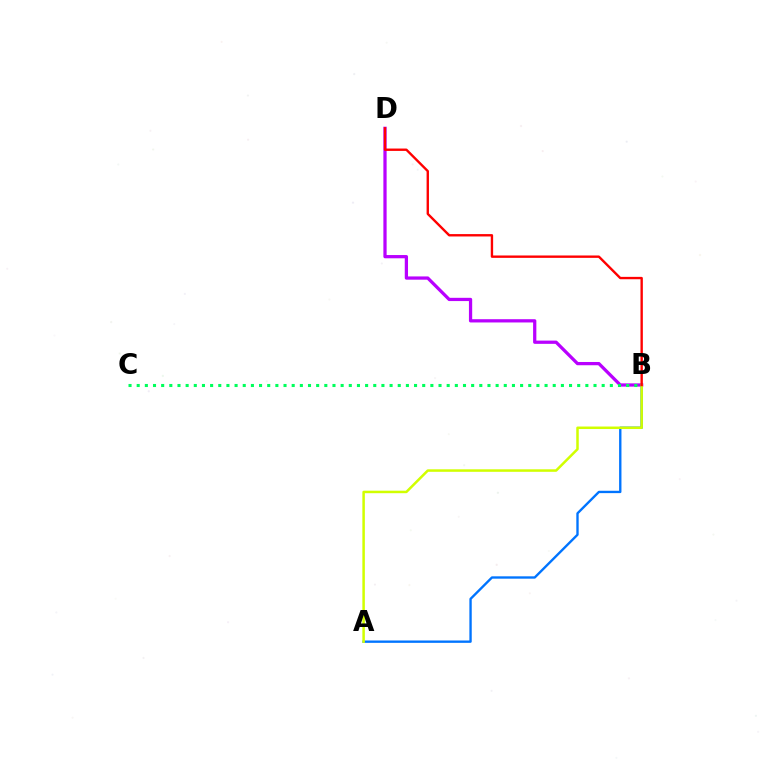{('B', 'D'): [{'color': '#b900ff', 'line_style': 'solid', 'thickness': 2.34}, {'color': '#ff0000', 'line_style': 'solid', 'thickness': 1.71}], ('A', 'B'): [{'color': '#0074ff', 'line_style': 'solid', 'thickness': 1.7}, {'color': '#d1ff00', 'line_style': 'solid', 'thickness': 1.8}], ('B', 'C'): [{'color': '#00ff5c', 'line_style': 'dotted', 'thickness': 2.22}]}